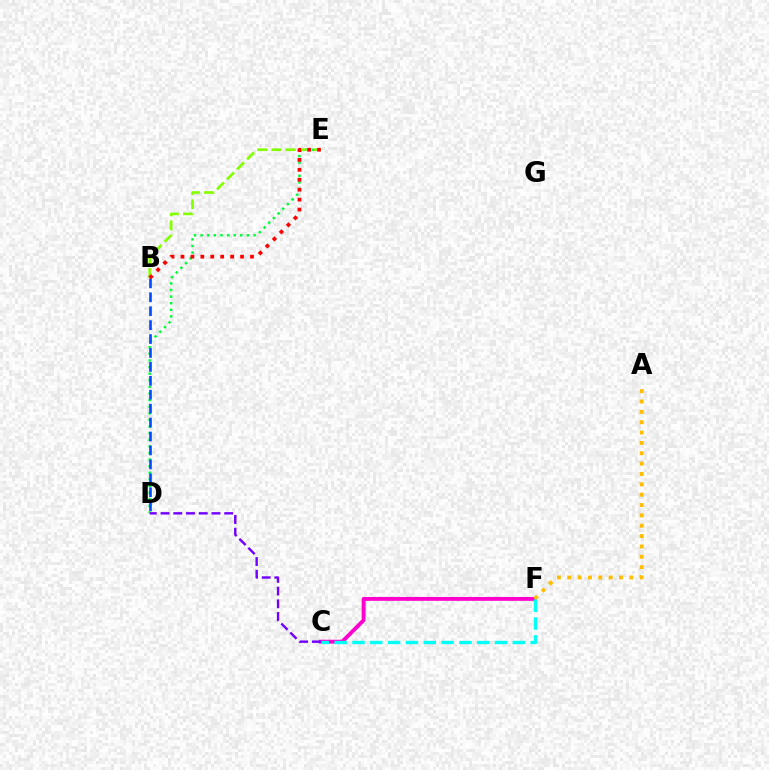{('C', 'F'): [{'color': '#ff00cf', 'line_style': 'solid', 'thickness': 2.79}, {'color': '#00fff6', 'line_style': 'dashed', 'thickness': 2.42}], ('D', 'E'): [{'color': '#00ff39', 'line_style': 'dotted', 'thickness': 1.8}], ('A', 'F'): [{'color': '#ffbd00', 'line_style': 'dotted', 'thickness': 2.81}], ('B', 'D'): [{'color': '#004bff', 'line_style': 'dashed', 'thickness': 1.89}], ('B', 'E'): [{'color': '#84ff00', 'line_style': 'dashed', 'thickness': 1.92}, {'color': '#ff0000', 'line_style': 'dotted', 'thickness': 2.7}], ('C', 'D'): [{'color': '#7200ff', 'line_style': 'dashed', 'thickness': 1.73}]}